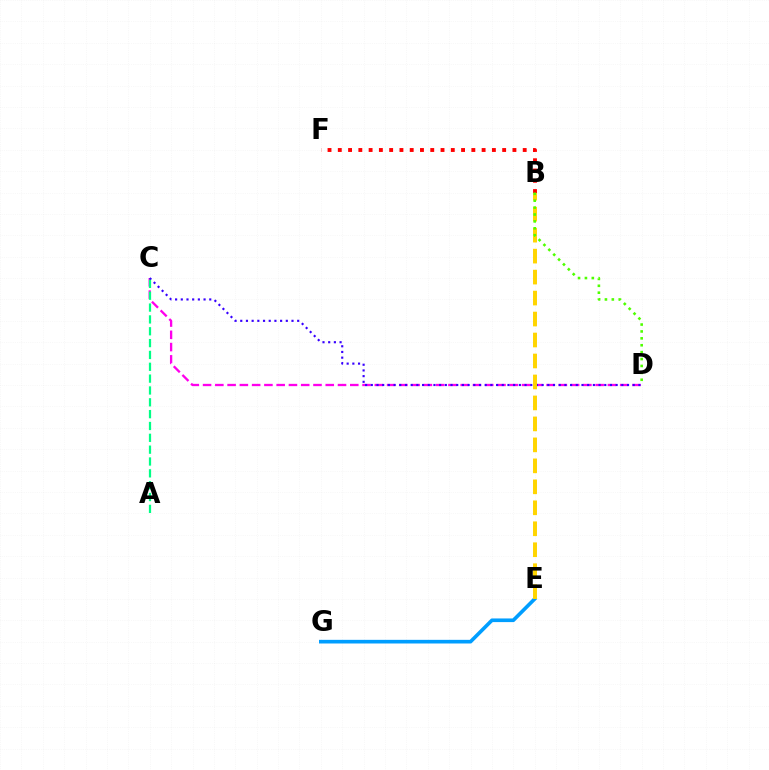{('B', 'F'): [{'color': '#ff0000', 'line_style': 'dotted', 'thickness': 2.79}], ('C', 'D'): [{'color': '#ff00ed', 'line_style': 'dashed', 'thickness': 1.67}, {'color': '#3700ff', 'line_style': 'dotted', 'thickness': 1.55}], ('E', 'G'): [{'color': '#009eff', 'line_style': 'solid', 'thickness': 2.63}], ('B', 'E'): [{'color': '#ffd500', 'line_style': 'dashed', 'thickness': 2.85}], ('A', 'C'): [{'color': '#00ff86', 'line_style': 'dashed', 'thickness': 1.61}], ('B', 'D'): [{'color': '#4fff00', 'line_style': 'dotted', 'thickness': 1.87}]}